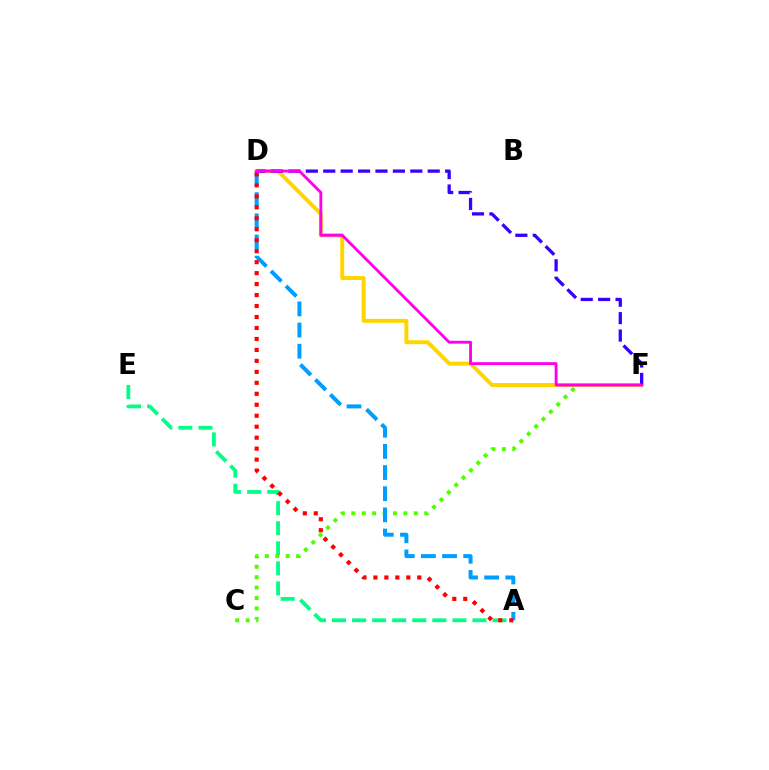{('A', 'E'): [{'color': '#00ff86', 'line_style': 'dashed', 'thickness': 2.73}], ('C', 'F'): [{'color': '#4fff00', 'line_style': 'dotted', 'thickness': 2.83}], ('D', 'F'): [{'color': '#ffd500', 'line_style': 'solid', 'thickness': 2.85}, {'color': '#3700ff', 'line_style': 'dashed', 'thickness': 2.37}, {'color': '#ff00ed', 'line_style': 'solid', 'thickness': 2.06}], ('A', 'D'): [{'color': '#009eff', 'line_style': 'dashed', 'thickness': 2.87}, {'color': '#ff0000', 'line_style': 'dotted', 'thickness': 2.98}]}